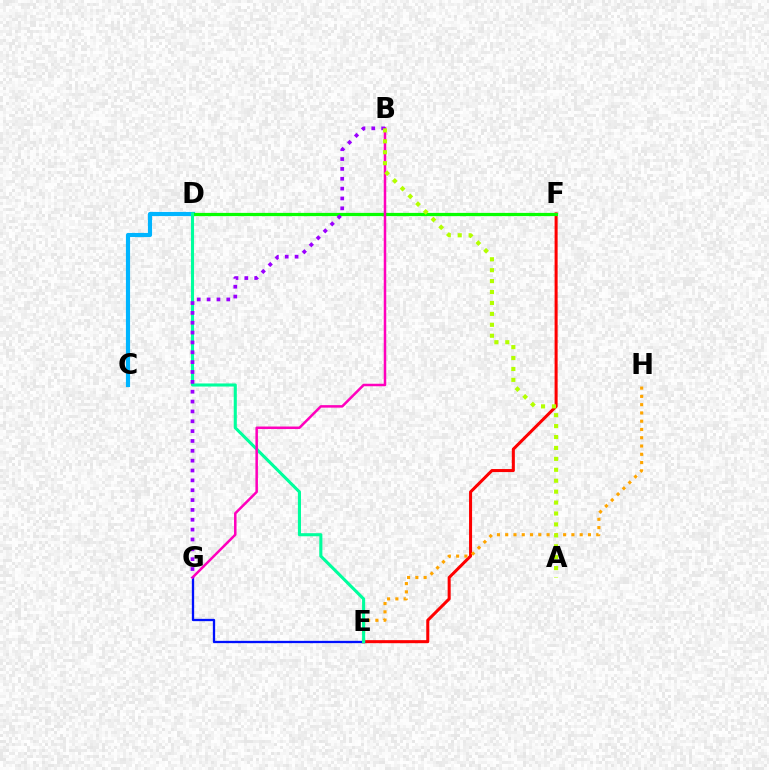{('E', 'F'): [{'color': '#ff0000', 'line_style': 'solid', 'thickness': 2.19}], ('E', 'H'): [{'color': '#ffa500', 'line_style': 'dotted', 'thickness': 2.25}], ('C', 'D'): [{'color': '#00b5ff', 'line_style': 'solid', 'thickness': 2.99}], ('D', 'F'): [{'color': '#08ff00', 'line_style': 'solid', 'thickness': 2.32}], ('E', 'G'): [{'color': '#0010ff', 'line_style': 'solid', 'thickness': 1.66}], ('D', 'E'): [{'color': '#00ff9d', 'line_style': 'solid', 'thickness': 2.22}], ('B', 'G'): [{'color': '#ff00bd', 'line_style': 'solid', 'thickness': 1.81}, {'color': '#9b00ff', 'line_style': 'dotted', 'thickness': 2.68}], ('A', 'B'): [{'color': '#b3ff00', 'line_style': 'dotted', 'thickness': 2.97}]}